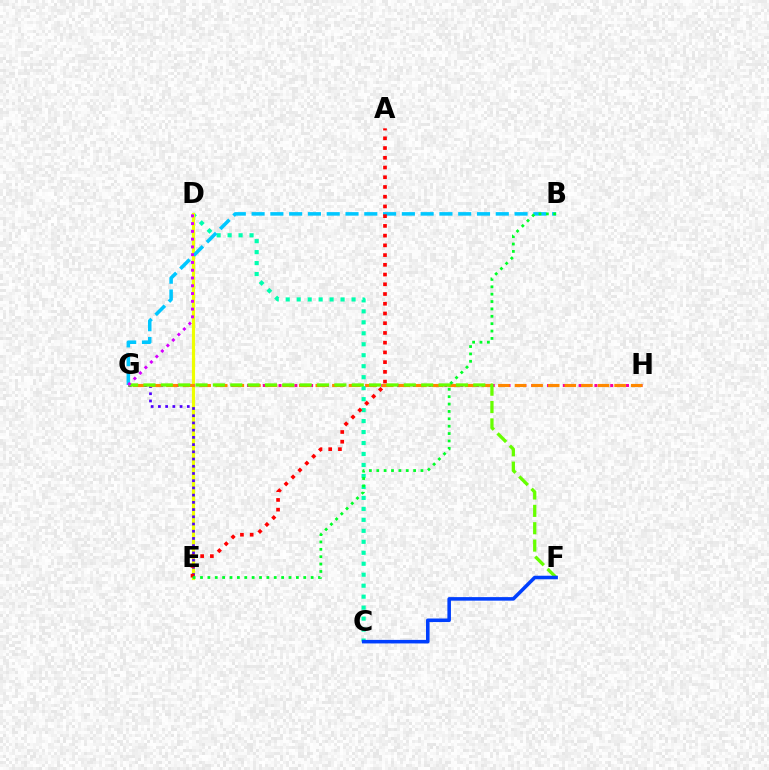{('C', 'D'): [{'color': '#00ffaf', 'line_style': 'dotted', 'thickness': 2.98}], ('D', 'E'): [{'color': '#eeff00', 'line_style': 'solid', 'thickness': 2.28}], ('G', 'H'): [{'color': '#ff00a0', 'line_style': 'dotted', 'thickness': 2.15}, {'color': '#ff8800', 'line_style': 'dashed', 'thickness': 2.26}], ('E', 'G'): [{'color': '#4f00ff', 'line_style': 'dotted', 'thickness': 1.96}], ('B', 'G'): [{'color': '#00c7ff', 'line_style': 'dashed', 'thickness': 2.55}], ('A', 'E'): [{'color': '#ff0000', 'line_style': 'dotted', 'thickness': 2.64}], ('F', 'G'): [{'color': '#66ff00', 'line_style': 'dashed', 'thickness': 2.36}], ('D', 'G'): [{'color': '#d600ff', 'line_style': 'dotted', 'thickness': 2.11}], ('C', 'F'): [{'color': '#003fff', 'line_style': 'solid', 'thickness': 2.56}], ('B', 'E'): [{'color': '#00ff27', 'line_style': 'dotted', 'thickness': 2.0}]}